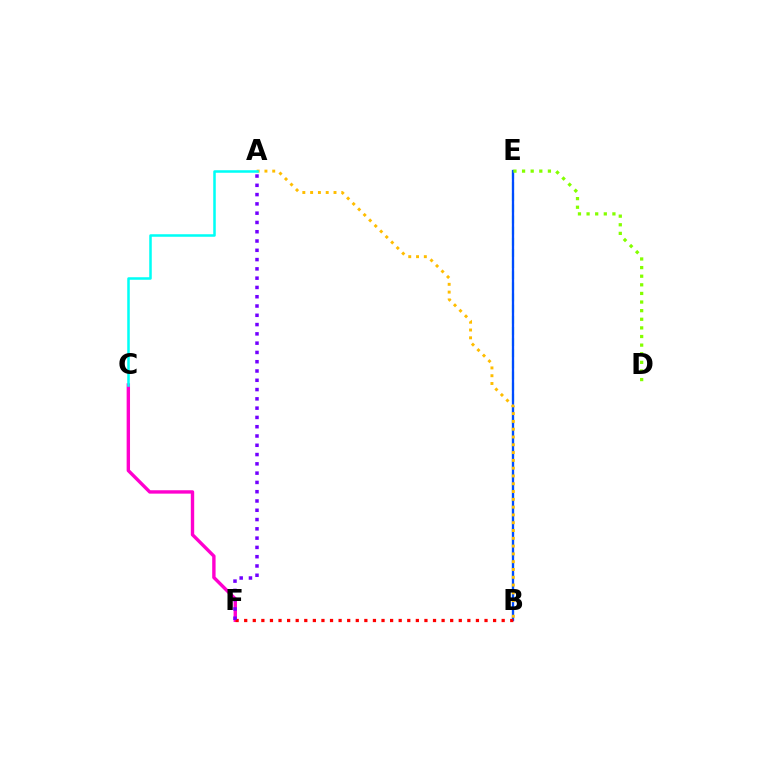{('B', 'E'): [{'color': '#00ff39', 'line_style': 'dashed', 'thickness': 1.51}, {'color': '#004bff', 'line_style': 'solid', 'thickness': 1.65}], ('C', 'F'): [{'color': '#ff00cf', 'line_style': 'solid', 'thickness': 2.44}], ('A', 'B'): [{'color': '#ffbd00', 'line_style': 'dotted', 'thickness': 2.12}], ('A', 'C'): [{'color': '#00fff6', 'line_style': 'solid', 'thickness': 1.82}], ('B', 'F'): [{'color': '#ff0000', 'line_style': 'dotted', 'thickness': 2.33}], ('A', 'F'): [{'color': '#7200ff', 'line_style': 'dotted', 'thickness': 2.52}], ('D', 'E'): [{'color': '#84ff00', 'line_style': 'dotted', 'thickness': 2.34}]}